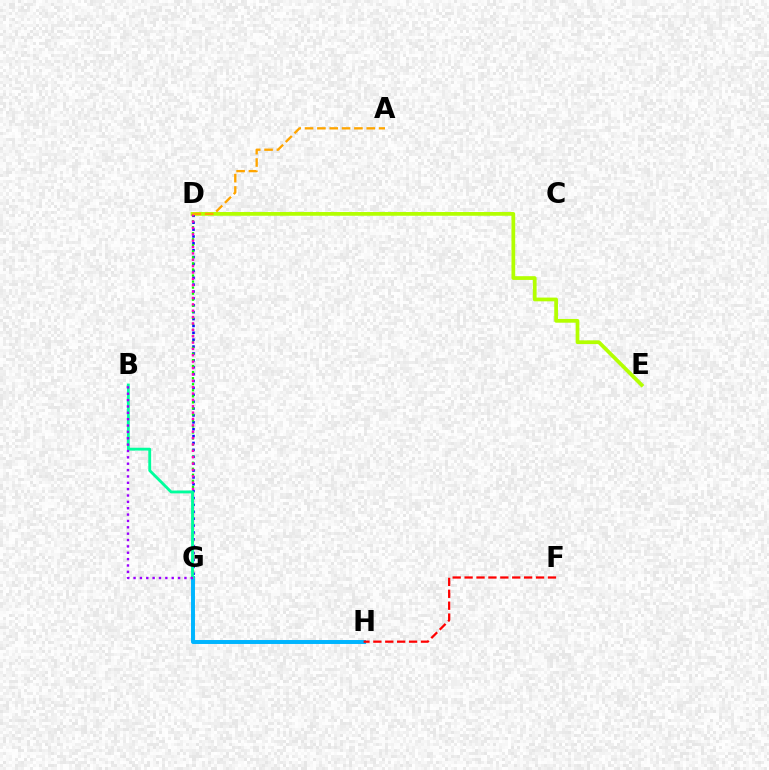{('G', 'H'): [{'color': '#00b5ff', 'line_style': 'solid', 'thickness': 2.85}], ('D', 'E'): [{'color': '#b3ff00', 'line_style': 'solid', 'thickness': 2.69}], ('D', 'G'): [{'color': '#0010ff', 'line_style': 'dotted', 'thickness': 1.87}, {'color': '#08ff00', 'line_style': 'dotted', 'thickness': 1.64}, {'color': '#ff00bd', 'line_style': 'dotted', 'thickness': 1.73}], ('A', 'D'): [{'color': '#ffa500', 'line_style': 'dashed', 'thickness': 1.68}], ('B', 'G'): [{'color': '#00ff9d', 'line_style': 'solid', 'thickness': 2.05}, {'color': '#9b00ff', 'line_style': 'dotted', 'thickness': 1.73}], ('F', 'H'): [{'color': '#ff0000', 'line_style': 'dashed', 'thickness': 1.62}]}